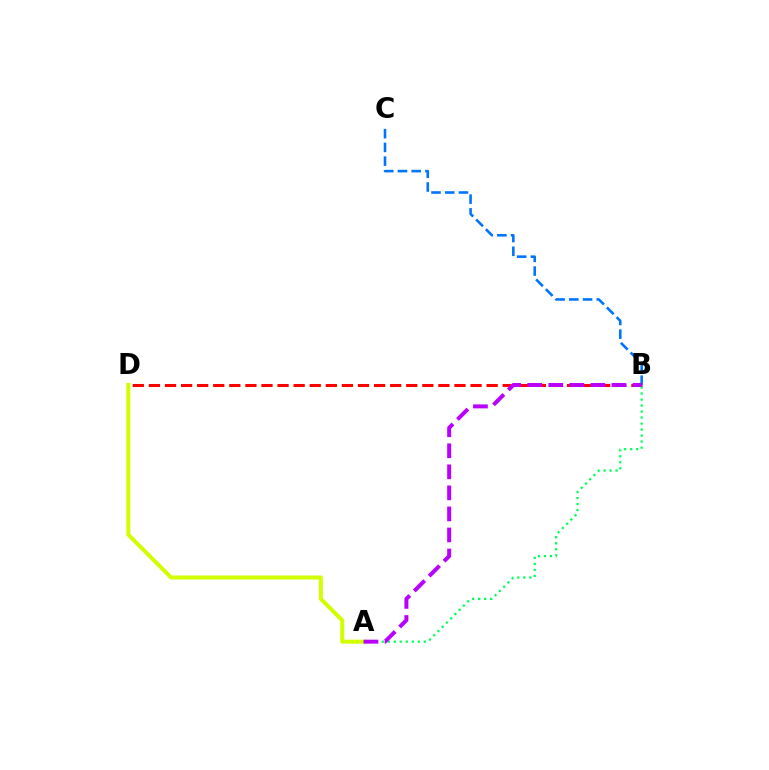{('B', 'D'): [{'color': '#ff0000', 'line_style': 'dashed', 'thickness': 2.18}], ('B', 'C'): [{'color': '#0074ff', 'line_style': 'dashed', 'thickness': 1.87}], ('A', 'D'): [{'color': '#d1ff00', 'line_style': 'solid', 'thickness': 2.88}], ('A', 'B'): [{'color': '#00ff5c', 'line_style': 'dotted', 'thickness': 1.63}, {'color': '#b900ff', 'line_style': 'dashed', 'thickness': 2.86}]}